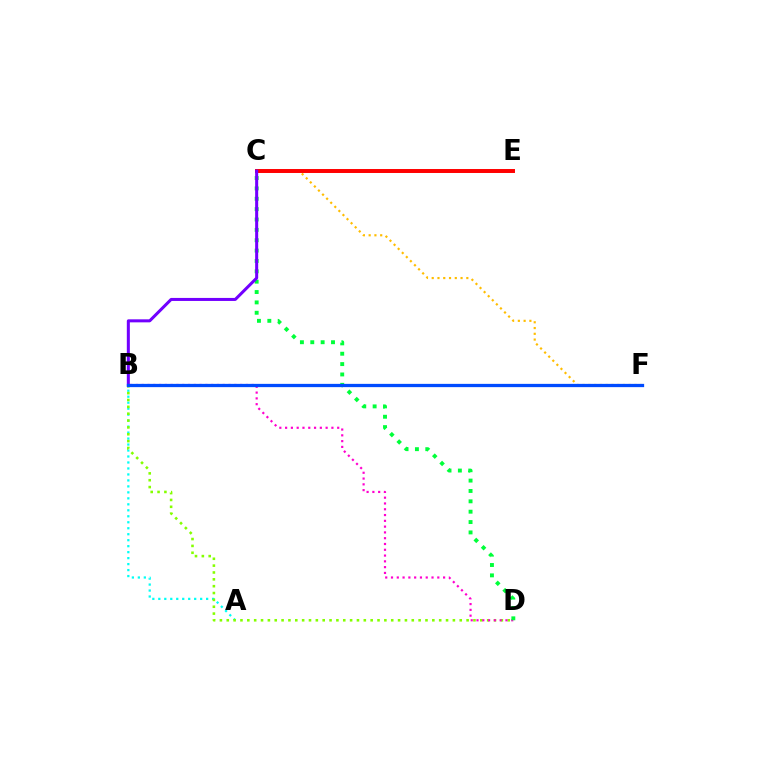{('A', 'B'): [{'color': '#00fff6', 'line_style': 'dotted', 'thickness': 1.62}], ('C', 'F'): [{'color': '#ffbd00', 'line_style': 'dotted', 'thickness': 1.57}], ('B', 'D'): [{'color': '#84ff00', 'line_style': 'dotted', 'thickness': 1.86}, {'color': '#ff00cf', 'line_style': 'dotted', 'thickness': 1.57}], ('C', 'E'): [{'color': '#ff0000', 'line_style': 'solid', 'thickness': 2.85}], ('C', 'D'): [{'color': '#00ff39', 'line_style': 'dotted', 'thickness': 2.82}], ('B', 'C'): [{'color': '#7200ff', 'line_style': 'solid', 'thickness': 2.18}], ('B', 'F'): [{'color': '#004bff', 'line_style': 'solid', 'thickness': 2.36}]}